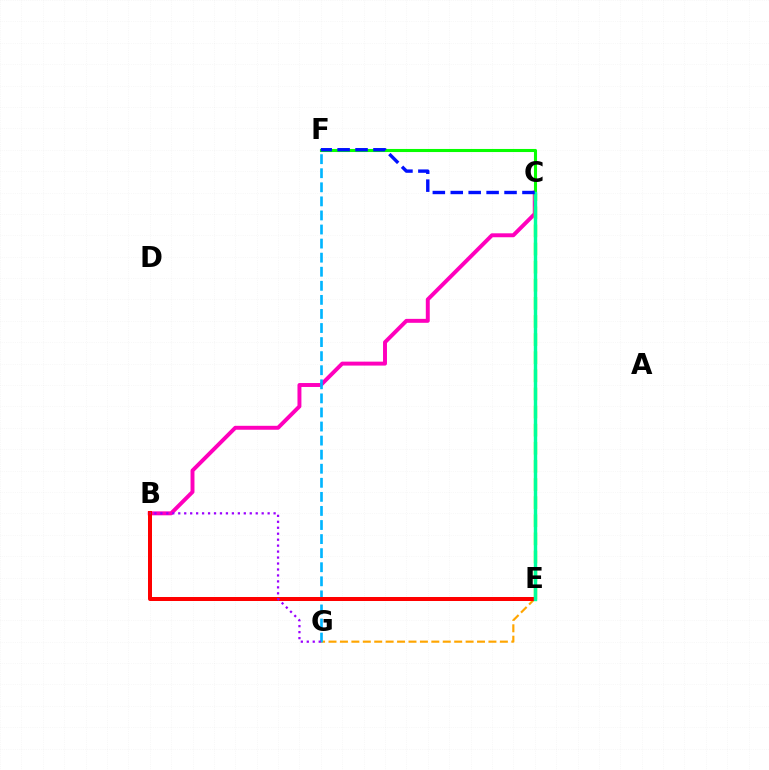{('E', 'G'): [{'color': '#ffa500', 'line_style': 'dashed', 'thickness': 1.55}], ('B', 'C'): [{'color': '#ff00bd', 'line_style': 'solid', 'thickness': 2.84}], ('F', 'G'): [{'color': '#00b5ff', 'line_style': 'dashed', 'thickness': 1.91}], ('C', 'E'): [{'color': '#b3ff00', 'line_style': 'dashed', 'thickness': 2.46}, {'color': '#00ff9d', 'line_style': 'solid', 'thickness': 2.46}], ('B', 'E'): [{'color': '#ff0000', 'line_style': 'solid', 'thickness': 2.88}], ('B', 'G'): [{'color': '#9b00ff', 'line_style': 'dotted', 'thickness': 1.62}], ('C', 'F'): [{'color': '#08ff00', 'line_style': 'solid', 'thickness': 2.22}, {'color': '#0010ff', 'line_style': 'dashed', 'thickness': 2.44}]}